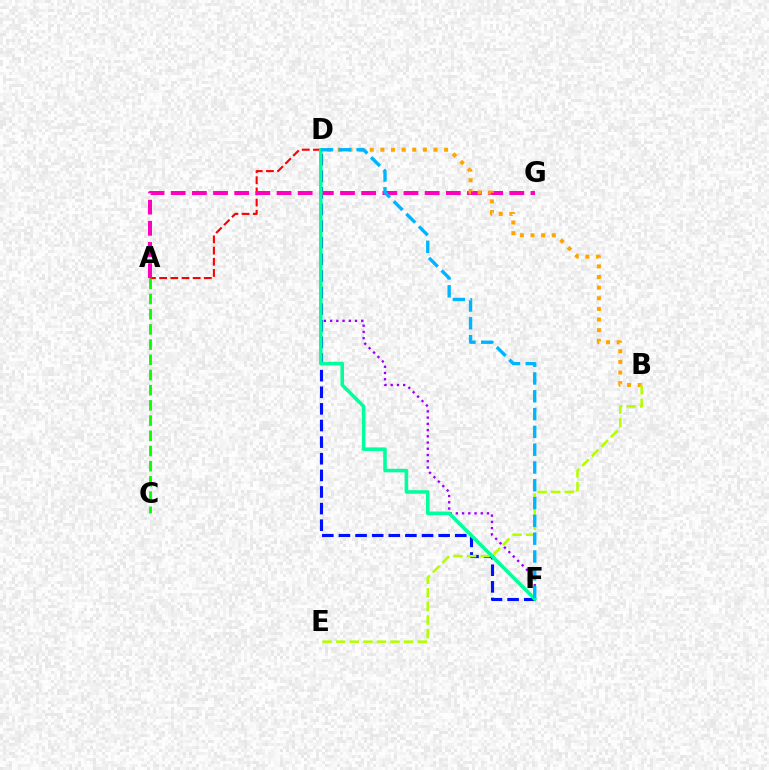{('A', 'D'): [{'color': '#ff0000', 'line_style': 'dashed', 'thickness': 1.52}], ('D', 'F'): [{'color': '#0010ff', 'line_style': 'dashed', 'thickness': 2.26}, {'color': '#9b00ff', 'line_style': 'dotted', 'thickness': 1.69}, {'color': '#00ff9d', 'line_style': 'solid', 'thickness': 2.56}, {'color': '#00b5ff', 'line_style': 'dashed', 'thickness': 2.42}], ('A', 'G'): [{'color': '#ff00bd', 'line_style': 'dashed', 'thickness': 2.87}], ('B', 'D'): [{'color': '#ffa500', 'line_style': 'dotted', 'thickness': 2.89}], ('B', 'E'): [{'color': '#b3ff00', 'line_style': 'dashed', 'thickness': 1.85}], ('A', 'C'): [{'color': '#08ff00', 'line_style': 'dashed', 'thickness': 2.06}]}